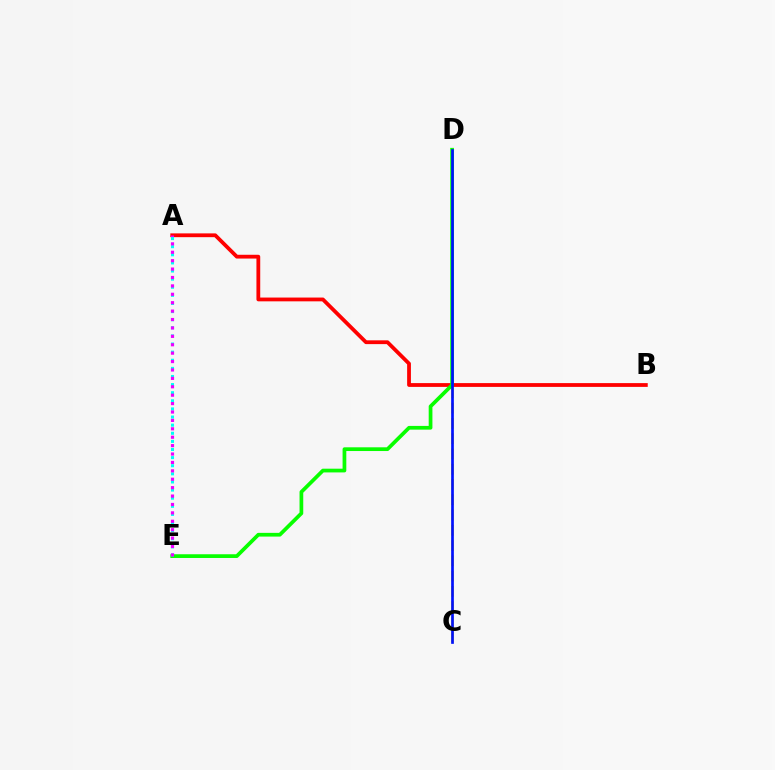{('A', 'B'): [{'color': '#ff0000', 'line_style': 'solid', 'thickness': 2.73}], ('C', 'D'): [{'color': '#fcf500', 'line_style': 'dashed', 'thickness': 2.07}, {'color': '#0010ff', 'line_style': 'solid', 'thickness': 1.94}], ('D', 'E'): [{'color': '#08ff00', 'line_style': 'solid', 'thickness': 2.68}], ('A', 'E'): [{'color': '#00fff6', 'line_style': 'dotted', 'thickness': 2.2}, {'color': '#ee00ff', 'line_style': 'dotted', 'thickness': 2.28}]}